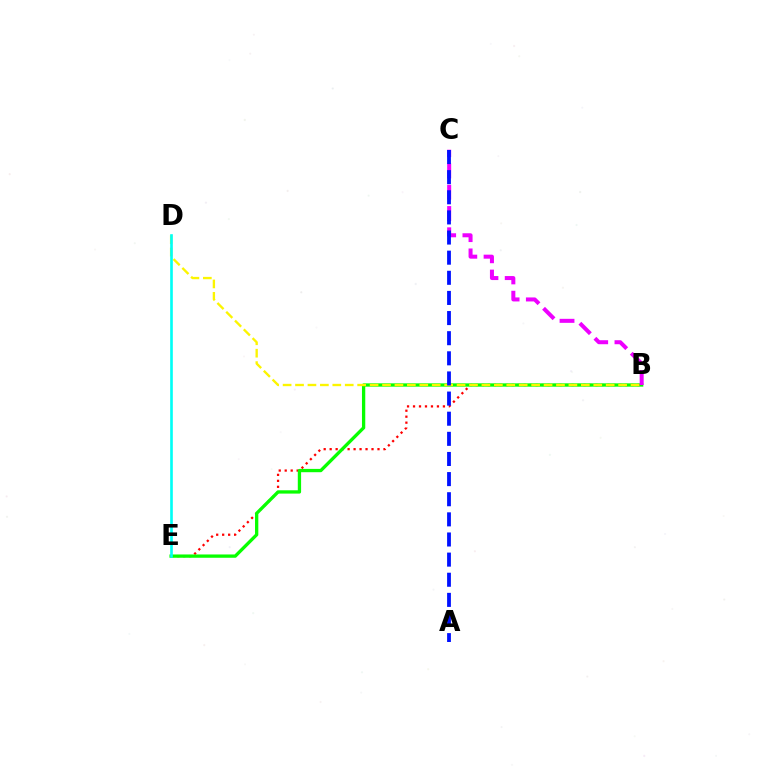{('B', 'E'): [{'color': '#ff0000', 'line_style': 'dotted', 'thickness': 1.62}, {'color': '#08ff00', 'line_style': 'solid', 'thickness': 2.38}], ('B', 'D'): [{'color': '#fcf500', 'line_style': 'dashed', 'thickness': 1.69}], ('B', 'C'): [{'color': '#ee00ff', 'line_style': 'dashed', 'thickness': 2.89}], ('D', 'E'): [{'color': '#00fff6', 'line_style': 'solid', 'thickness': 1.9}], ('A', 'C'): [{'color': '#0010ff', 'line_style': 'dashed', 'thickness': 2.73}]}